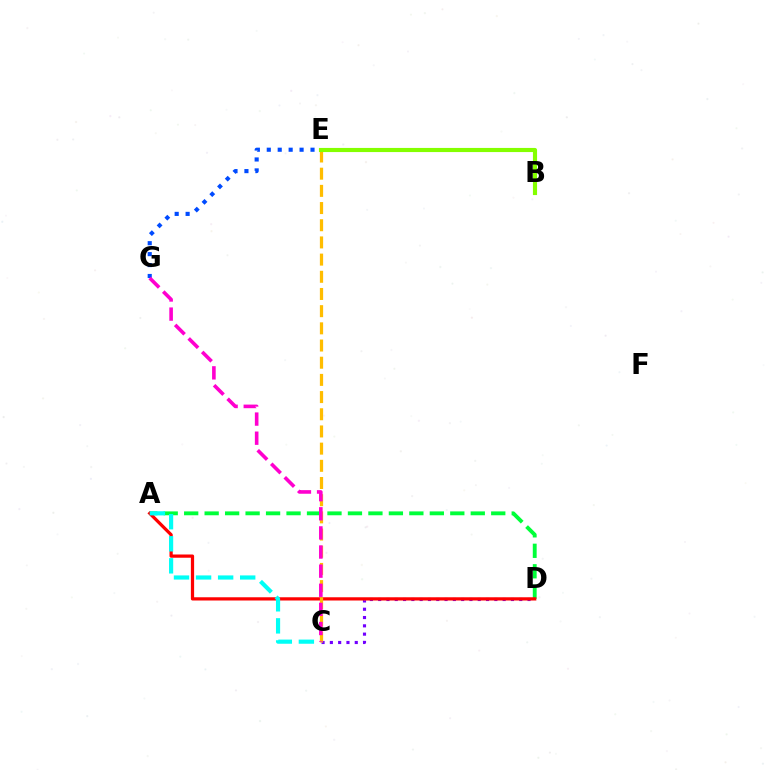{('A', 'D'): [{'color': '#00ff39', 'line_style': 'dashed', 'thickness': 2.78}, {'color': '#ff0000', 'line_style': 'solid', 'thickness': 2.33}], ('C', 'D'): [{'color': '#7200ff', 'line_style': 'dotted', 'thickness': 2.25}], ('E', 'G'): [{'color': '#004bff', 'line_style': 'dotted', 'thickness': 2.97}], ('A', 'C'): [{'color': '#00fff6', 'line_style': 'dashed', 'thickness': 3.0}], ('C', 'E'): [{'color': '#ffbd00', 'line_style': 'dashed', 'thickness': 2.33}], ('B', 'E'): [{'color': '#84ff00', 'line_style': 'solid', 'thickness': 2.98}], ('C', 'G'): [{'color': '#ff00cf', 'line_style': 'dashed', 'thickness': 2.6}]}